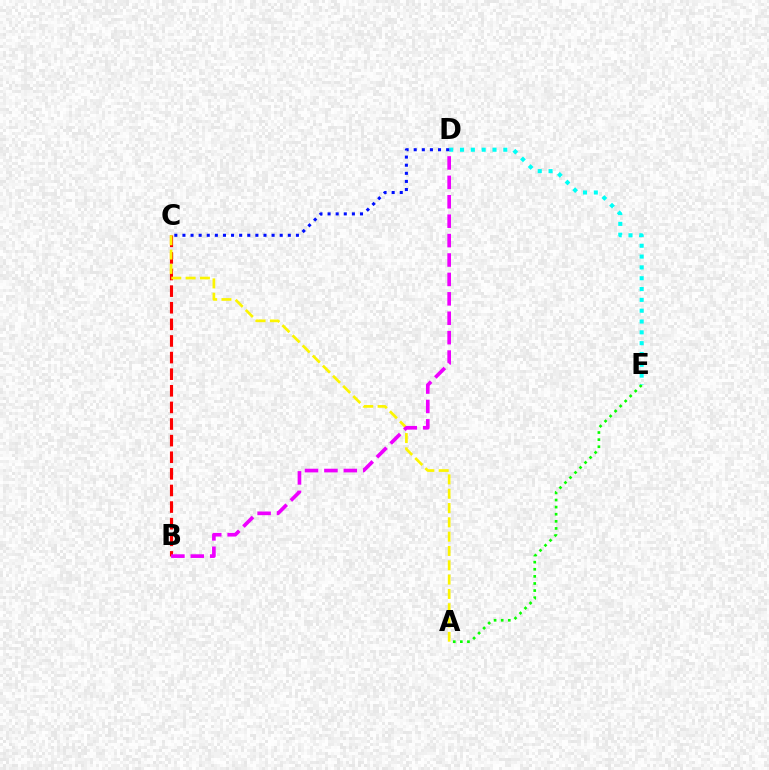{('A', 'E'): [{'color': '#08ff00', 'line_style': 'dotted', 'thickness': 1.93}], ('B', 'C'): [{'color': '#ff0000', 'line_style': 'dashed', 'thickness': 2.26}], ('A', 'C'): [{'color': '#fcf500', 'line_style': 'dashed', 'thickness': 1.94}], ('D', 'E'): [{'color': '#00fff6', 'line_style': 'dotted', 'thickness': 2.94}], ('B', 'D'): [{'color': '#ee00ff', 'line_style': 'dashed', 'thickness': 2.64}], ('C', 'D'): [{'color': '#0010ff', 'line_style': 'dotted', 'thickness': 2.2}]}